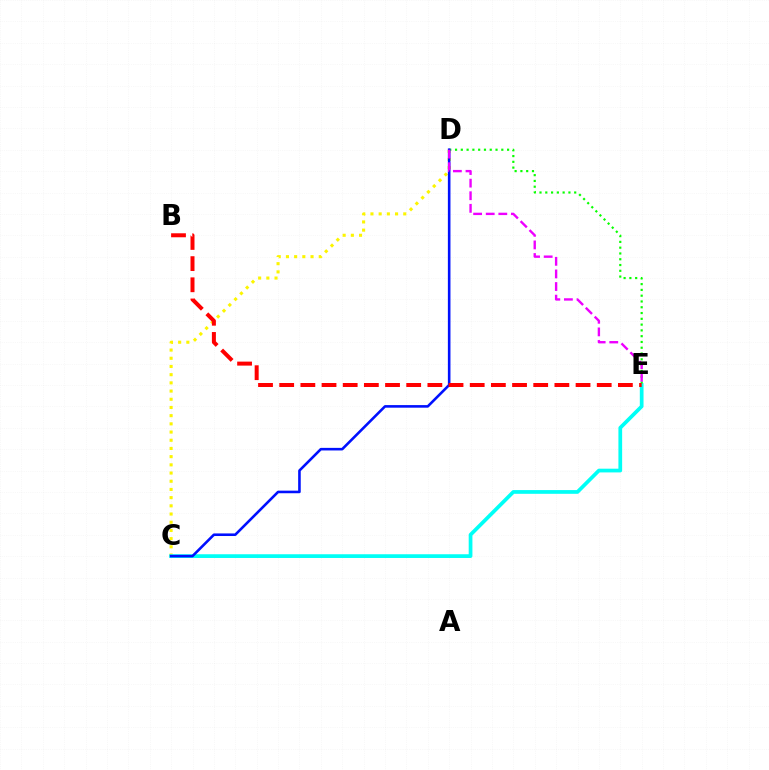{('C', 'D'): [{'color': '#fcf500', 'line_style': 'dotted', 'thickness': 2.23}, {'color': '#0010ff', 'line_style': 'solid', 'thickness': 1.86}], ('C', 'E'): [{'color': '#00fff6', 'line_style': 'solid', 'thickness': 2.68}], ('D', 'E'): [{'color': '#08ff00', 'line_style': 'dotted', 'thickness': 1.57}, {'color': '#ee00ff', 'line_style': 'dashed', 'thickness': 1.71}], ('B', 'E'): [{'color': '#ff0000', 'line_style': 'dashed', 'thickness': 2.88}]}